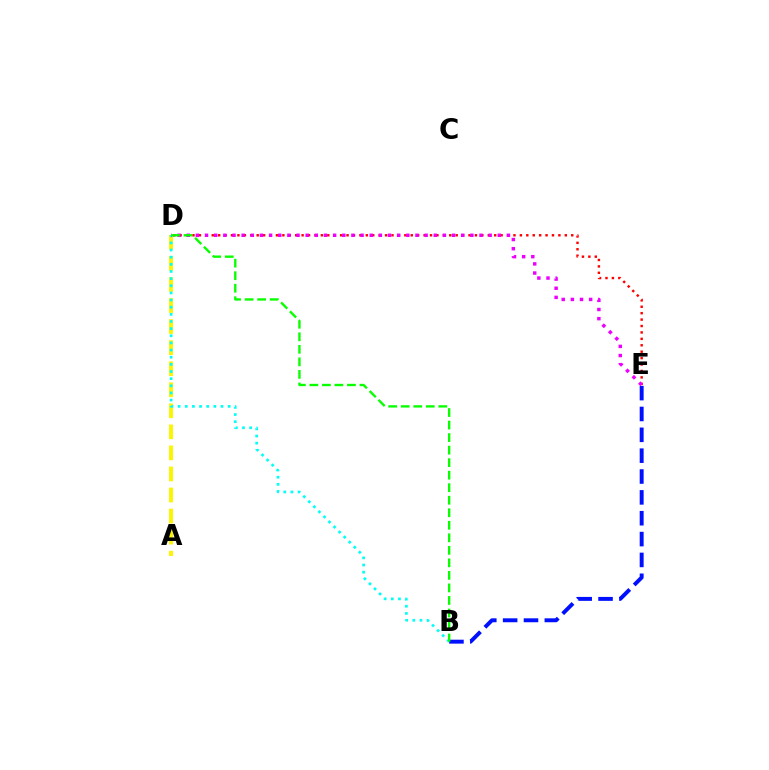{('A', 'D'): [{'color': '#fcf500', 'line_style': 'dashed', 'thickness': 2.86}], ('B', 'D'): [{'color': '#00fff6', 'line_style': 'dotted', 'thickness': 1.94}, {'color': '#08ff00', 'line_style': 'dashed', 'thickness': 1.7}], ('D', 'E'): [{'color': '#ff0000', 'line_style': 'dotted', 'thickness': 1.74}, {'color': '#ee00ff', 'line_style': 'dotted', 'thickness': 2.49}], ('B', 'E'): [{'color': '#0010ff', 'line_style': 'dashed', 'thickness': 2.83}]}